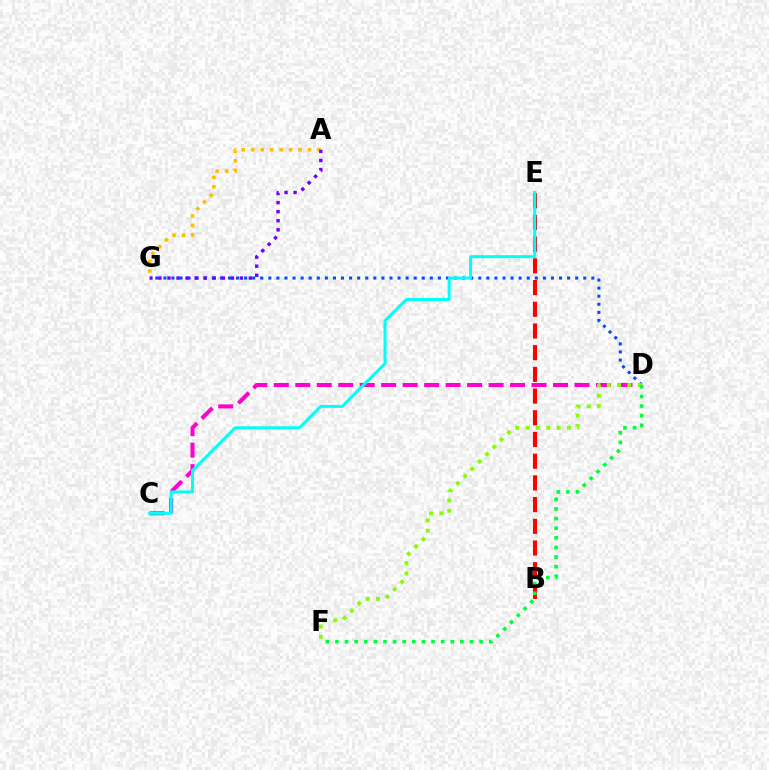{('D', 'G'): [{'color': '#004bff', 'line_style': 'dotted', 'thickness': 2.19}], ('C', 'D'): [{'color': '#ff00cf', 'line_style': 'dashed', 'thickness': 2.92}], ('A', 'G'): [{'color': '#ffbd00', 'line_style': 'dotted', 'thickness': 2.58}, {'color': '#7200ff', 'line_style': 'dotted', 'thickness': 2.46}], ('B', 'E'): [{'color': '#ff0000', 'line_style': 'dashed', 'thickness': 2.95}], ('D', 'F'): [{'color': '#84ff00', 'line_style': 'dotted', 'thickness': 2.81}, {'color': '#00ff39', 'line_style': 'dotted', 'thickness': 2.61}], ('C', 'E'): [{'color': '#00fff6', 'line_style': 'solid', 'thickness': 2.16}]}